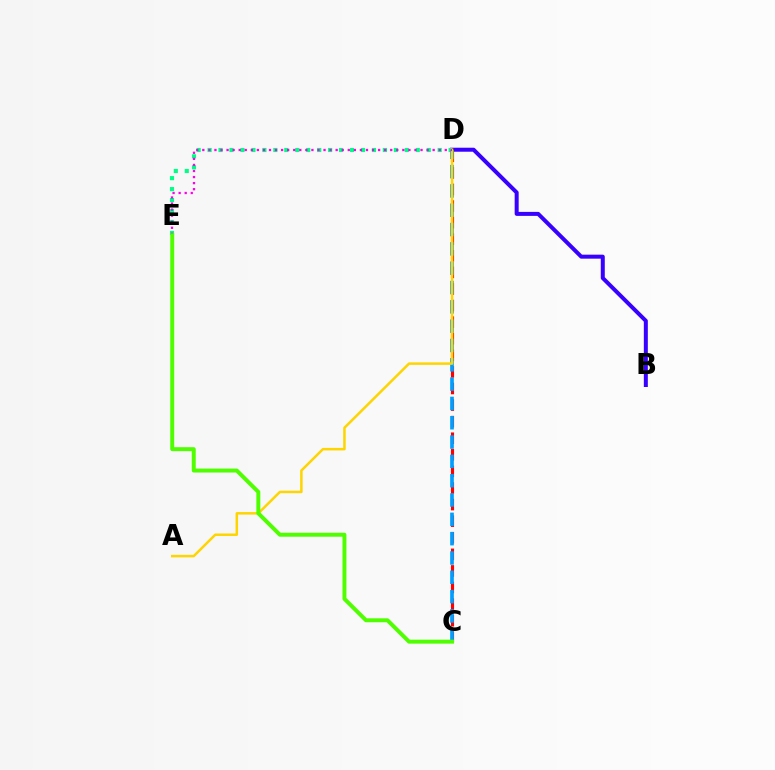{('B', 'D'): [{'color': '#3700ff', 'line_style': 'solid', 'thickness': 2.88}], ('D', 'E'): [{'color': '#00ff86', 'line_style': 'dotted', 'thickness': 2.98}, {'color': '#ff00ed', 'line_style': 'dotted', 'thickness': 1.65}], ('C', 'D'): [{'color': '#ff0000', 'line_style': 'dashed', 'thickness': 2.25}, {'color': '#009eff', 'line_style': 'dashed', 'thickness': 2.62}], ('A', 'D'): [{'color': '#ffd500', 'line_style': 'solid', 'thickness': 1.8}], ('C', 'E'): [{'color': '#4fff00', 'line_style': 'solid', 'thickness': 2.85}]}